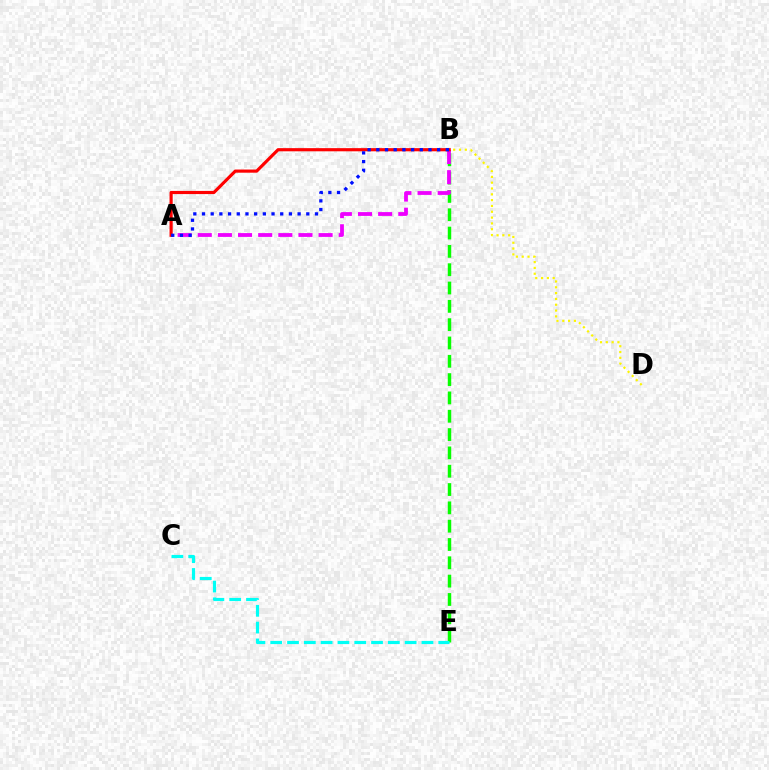{('B', 'D'): [{'color': '#fcf500', 'line_style': 'dotted', 'thickness': 1.58}], ('B', 'E'): [{'color': '#08ff00', 'line_style': 'dashed', 'thickness': 2.49}], ('C', 'E'): [{'color': '#00fff6', 'line_style': 'dashed', 'thickness': 2.28}], ('A', 'B'): [{'color': '#ee00ff', 'line_style': 'dashed', 'thickness': 2.74}, {'color': '#ff0000', 'line_style': 'solid', 'thickness': 2.27}, {'color': '#0010ff', 'line_style': 'dotted', 'thickness': 2.36}]}